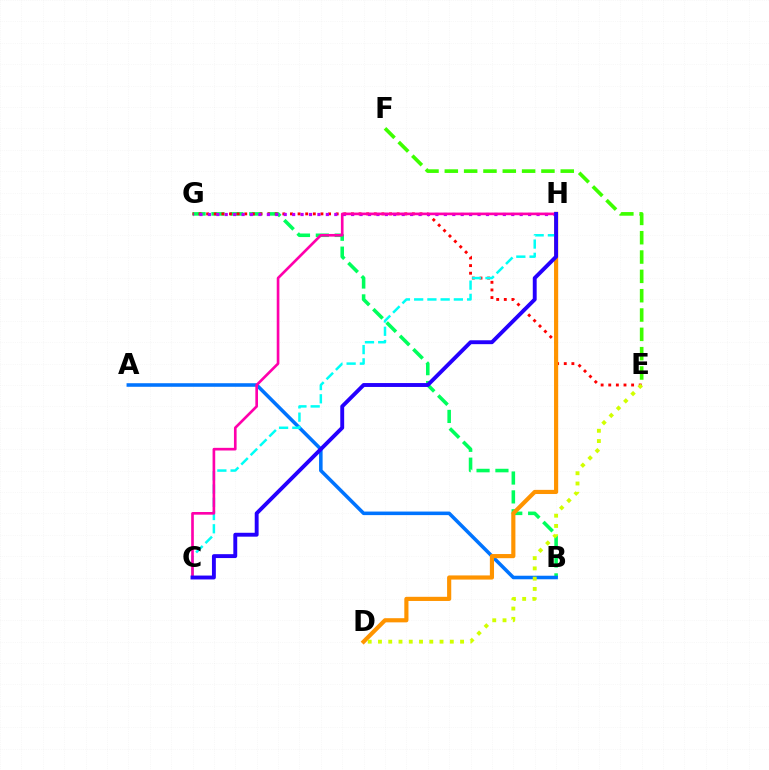{('B', 'G'): [{'color': '#00ff5c', 'line_style': 'dashed', 'thickness': 2.56}], ('A', 'B'): [{'color': '#0074ff', 'line_style': 'solid', 'thickness': 2.56}], ('E', 'G'): [{'color': '#ff0000', 'line_style': 'dotted', 'thickness': 2.07}], ('D', 'H'): [{'color': '#ff9400', 'line_style': 'solid', 'thickness': 2.99}], ('G', 'H'): [{'color': '#b900ff', 'line_style': 'dotted', 'thickness': 2.29}], ('E', 'F'): [{'color': '#3dff00', 'line_style': 'dashed', 'thickness': 2.63}], ('C', 'H'): [{'color': '#00fff6', 'line_style': 'dashed', 'thickness': 1.8}, {'color': '#ff00ac', 'line_style': 'solid', 'thickness': 1.91}, {'color': '#2500ff', 'line_style': 'solid', 'thickness': 2.8}], ('D', 'E'): [{'color': '#d1ff00', 'line_style': 'dotted', 'thickness': 2.79}]}